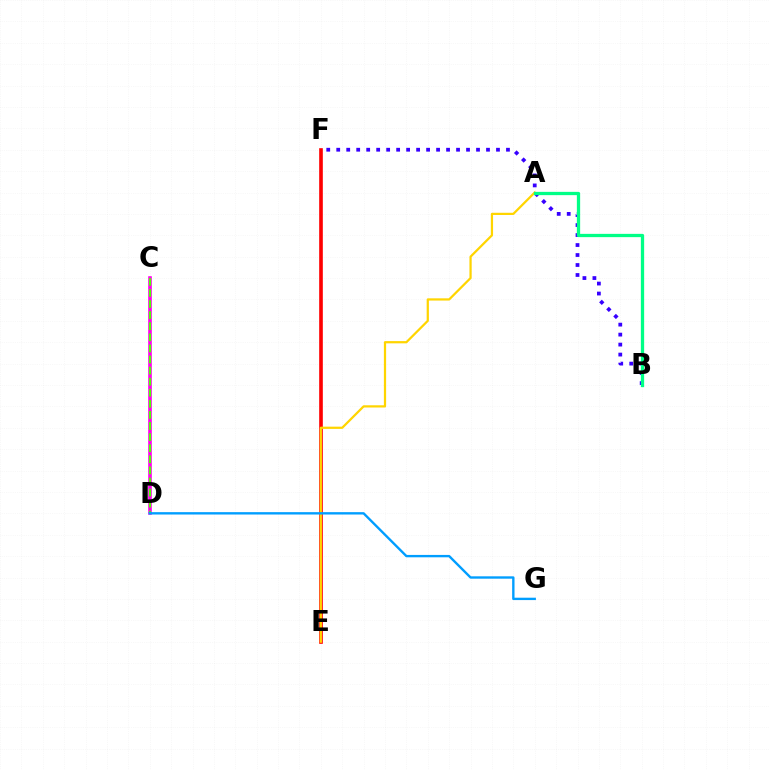{('C', 'D'): [{'color': '#ff00ed', 'line_style': 'solid', 'thickness': 2.58}, {'color': '#4fff00', 'line_style': 'dashed', 'thickness': 1.51}], ('B', 'F'): [{'color': '#3700ff', 'line_style': 'dotted', 'thickness': 2.71}], ('E', 'F'): [{'color': '#ff0000', 'line_style': 'solid', 'thickness': 2.62}], ('A', 'E'): [{'color': '#ffd500', 'line_style': 'solid', 'thickness': 1.61}], ('D', 'G'): [{'color': '#009eff', 'line_style': 'solid', 'thickness': 1.71}], ('A', 'B'): [{'color': '#00ff86', 'line_style': 'solid', 'thickness': 2.36}]}